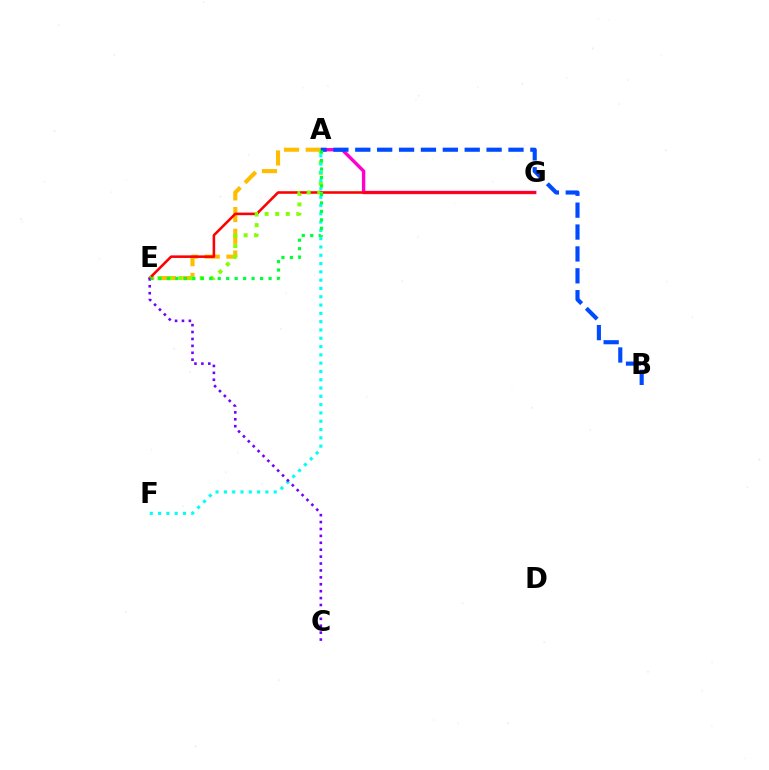{('A', 'G'): [{'color': '#ff00cf', 'line_style': 'solid', 'thickness': 2.44}], ('A', 'E'): [{'color': '#ffbd00', 'line_style': 'dashed', 'thickness': 2.95}, {'color': '#84ff00', 'line_style': 'dotted', 'thickness': 2.88}, {'color': '#00ff39', 'line_style': 'dotted', 'thickness': 2.3}], ('E', 'G'): [{'color': '#ff0000', 'line_style': 'solid', 'thickness': 1.85}], ('A', 'F'): [{'color': '#00fff6', 'line_style': 'dotted', 'thickness': 2.25}], ('A', 'B'): [{'color': '#004bff', 'line_style': 'dashed', 'thickness': 2.97}], ('C', 'E'): [{'color': '#7200ff', 'line_style': 'dotted', 'thickness': 1.88}]}